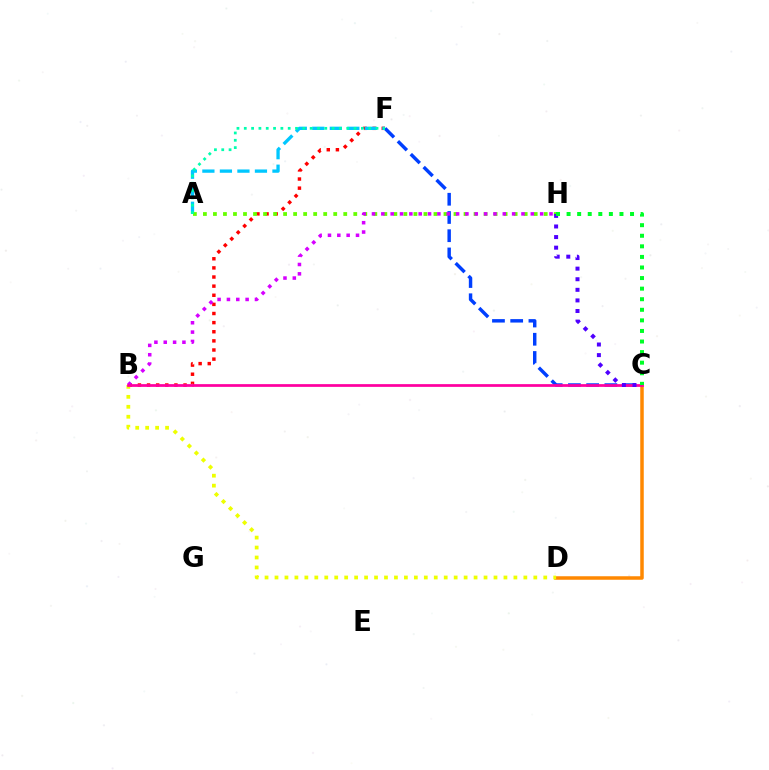{('C', 'D'): [{'color': '#ff8800', 'line_style': 'solid', 'thickness': 2.53}], ('C', 'F'): [{'color': '#003fff', 'line_style': 'dashed', 'thickness': 2.48}], ('B', 'F'): [{'color': '#ff0000', 'line_style': 'dotted', 'thickness': 2.48}], ('A', 'F'): [{'color': '#00c7ff', 'line_style': 'dashed', 'thickness': 2.38}, {'color': '#00ffaf', 'line_style': 'dotted', 'thickness': 1.99}], ('B', 'D'): [{'color': '#eeff00', 'line_style': 'dotted', 'thickness': 2.7}], ('A', 'H'): [{'color': '#66ff00', 'line_style': 'dotted', 'thickness': 2.72}], ('B', 'H'): [{'color': '#d600ff', 'line_style': 'dotted', 'thickness': 2.54}], ('B', 'C'): [{'color': '#ff00a0', 'line_style': 'solid', 'thickness': 1.97}], ('C', 'H'): [{'color': '#4f00ff', 'line_style': 'dotted', 'thickness': 2.88}, {'color': '#00ff27', 'line_style': 'dotted', 'thickness': 2.87}]}